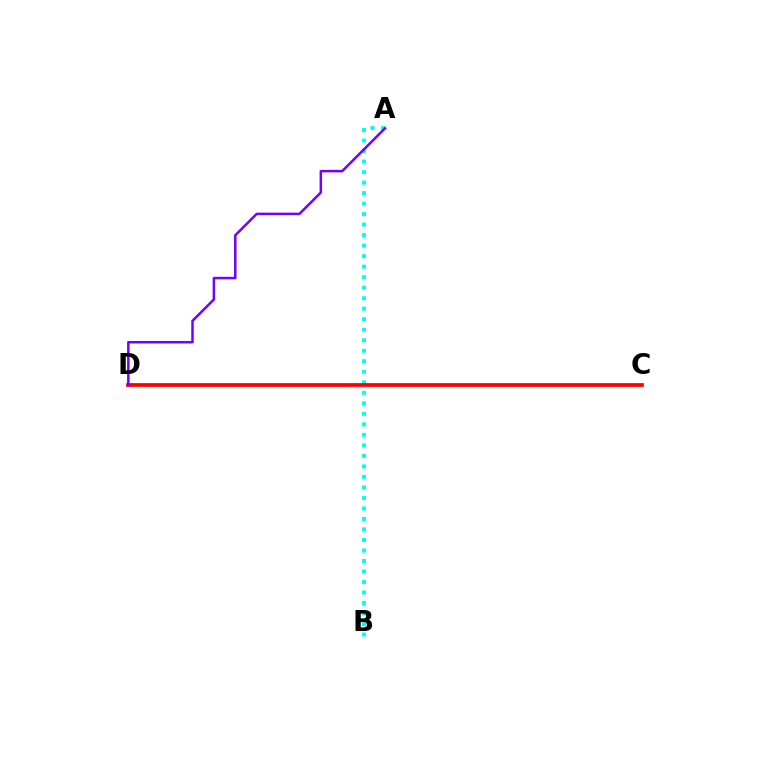{('A', 'B'): [{'color': '#00fff6', 'line_style': 'dotted', 'thickness': 2.86}], ('C', 'D'): [{'color': '#84ff00', 'line_style': 'solid', 'thickness': 1.68}, {'color': '#ff0000', 'line_style': 'solid', 'thickness': 2.68}], ('A', 'D'): [{'color': '#7200ff', 'line_style': 'solid', 'thickness': 1.8}]}